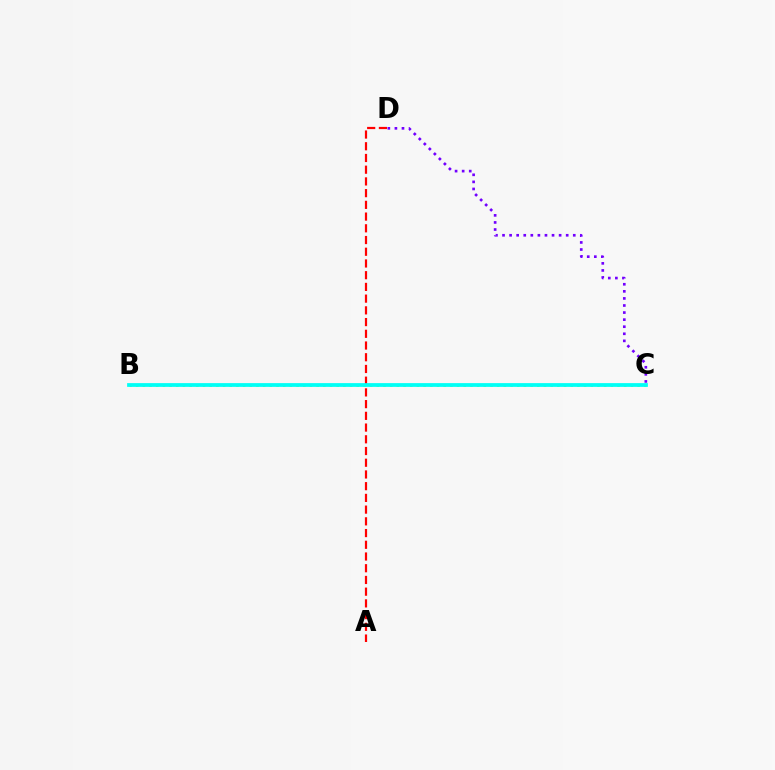{('C', 'D'): [{'color': '#7200ff', 'line_style': 'dotted', 'thickness': 1.92}], ('A', 'D'): [{'color': '#ff0000', 'line_style': 'dashed', 'thickness': 1.59}], ('B', 'C'): [{'color': '#84ff00', 'line_style': 'dotted', 'thickness': 1.82}, {'color': '#00fff6', 'line_style': 'solid', 'thickness': 2.71}]}